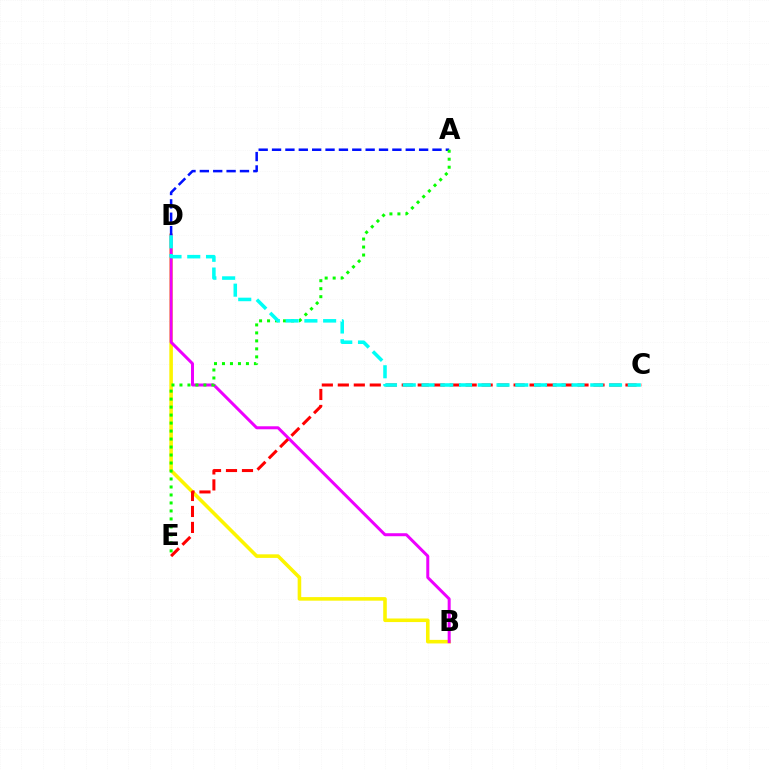{('B', 'D'): [{'color': '#fcf500', 'line_style': 'solid', 'thickness': 2.57}, {'color': '#ee00ff', 'line_style': 'solid', 'thickness': 2.15}], ('A', 'D'): [{'color': '#0010ff', 'line_style': 'dashed', 'thickness': 1.82}], ('A', 'E'): [{'color': '#08ff00', 'line_style': 'dotted', 'thickness': 2.17}], ('C', 'E'): [{'color': '#ff0000', 'line_style': 'dashed', 'thickness': 2.17}], ('C', 'D'): [{'color': '#00fff6', 'line_style': 'dashed', 'thickness': 2.55}]}